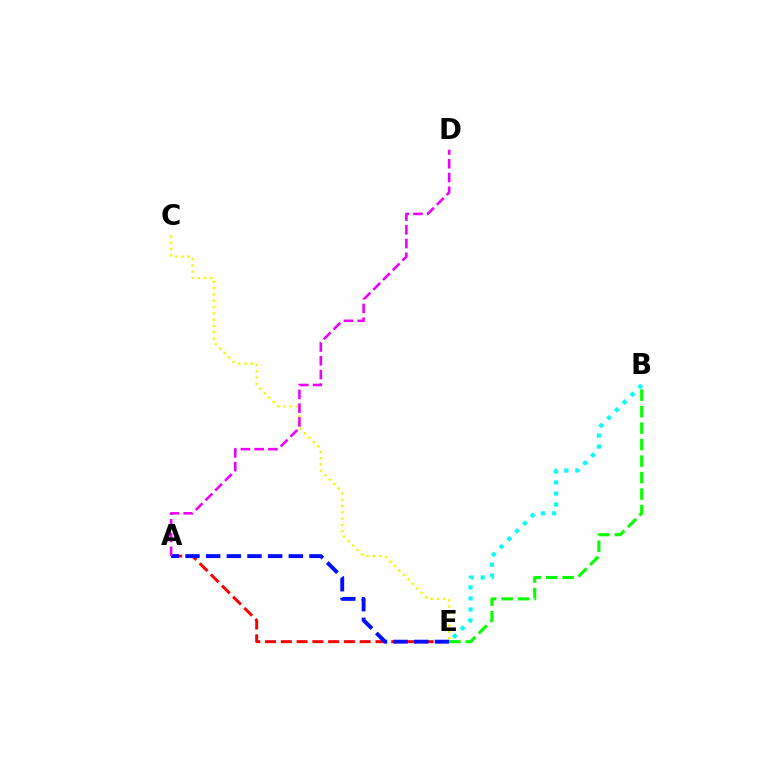{('C', 'E'): [{'color': '#fcf500', 'line_style': 'dotted', 'thickness': 1.71}], ('A', 'E'): [{'color': '#ff0000', 'line_style': 'dashed', 'thickness': 2.14}, {'color': '#0010ff', 'line_style': 'dashed', 'thickness': 2.81}], ('B', 'E'): [{'color': '#08ff00', 'line_style': 'dashed', 'thickness': 2.24}, {'color': '#00fff6', 'line_style': 'dotted', 'thickness': 3.0}], ('A', 'D'): [{'color': '#ee00ff', 'line_style': 'dashed', 'thickness': 1.87}]}